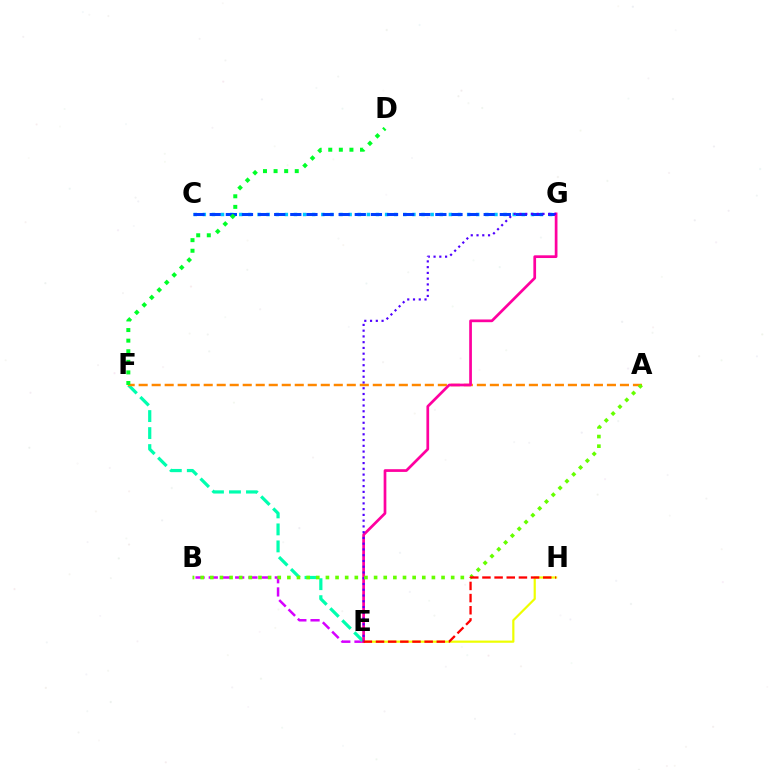{('C', 'G'): [{'color': '#00c7ff', 'line_style': 'dotted', 'thickness': 2.48}, {'color': '#003fff', 'line_style': 'dashed', 'thickness': 2.19}], ('B', 'E'): [{'color': '#d600ff', 'line_style': 'dashed', 'thickness': 1.79}], ('E', 'H'): [{'color': '#eeff00', 'line_style': 'solid', 'thickness': 1.58}, {'color': '#ff0000', 'line_style': 'dashed', 'thickness': 1.65}], ('E', 'F'): [{'color': '#00ffaf', 'line_style': 'dashed', 'thickness': 2.31}], ('A', 'F'): [{'color': '#ff8800', 'line_style': 'dashed', 'thickness': 1.77}], ('E', 'G'): [{'color': '#ff00a0', 'line_style': 'solid', 'thickness': 1.95}, {'color': '#4f00ff', 'line_style': 'dotted', 'thickness': 1.56}], ('D', 'F'): [{'color': '#00ff27', 'line_style': 'dotted', 'thickness': 2.88}], ('A', 'B'): [{'color': '#66ff00', 'line_style': 'dotted', 'thickness': 2.62}]}